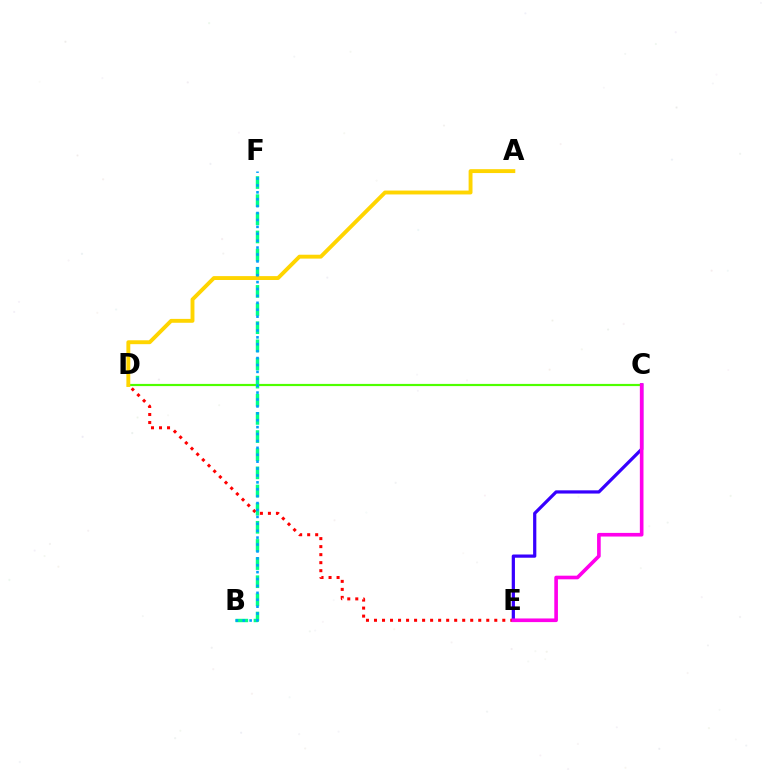{('D', 'E'): [{'color': '#ff0000', 'line_style': 'dotted', 'thickness': 2.18}], ('C', 'D'): [{'color': '#4fff00', 'line_style': 'solid', 'thickness': 1.58}], ('B', 'F'): [{'color': '#00ff86', 'line_style': 'dashed', 'thickness': 2.47}, {'color': '#009eff', 'line_style': 'dotted', 'thickness': 1.88}], ('C', 'E'): [{'color': '#3700ff', 'line_style': 'solid', 'thickness': 2.32}, {'color': '#ff00ed', 'line_style': 'solid', 'thickness': 2.62}], ('A', 'D'): [{'color': '#ffd500', 'line_style': 'solid', 'thickness': 2.8}]}